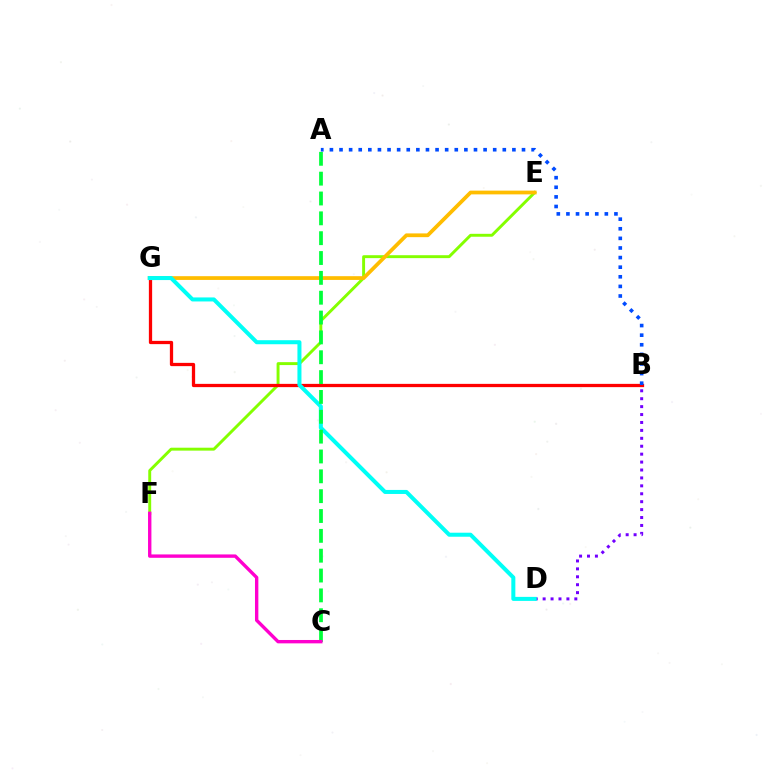{('E', 'F'): [{'color': '#84ff00', 'line_style': 'solid', 'thickness': 2.1}], ('B', 'G'): [{'color': '#ff0000', 'line_style': 'solid', 'thickness': 2.35}], ('E', 'G'): [{'color': '#ffbd00', 'line_style': 'solid', 'thickness': 2.7}], ('B', 'D'): [{'color': '#7200ff', 'line_style': 'dotted', 'thickness': 2.15}], ('D', 'G'): [{'color': '#00fff6', 'line_style': 'solid', 'thickness': 2.9}], ('A', 'C'): [{'color': '#00ff39', 'line_style': 'dashed', 'thickness': 2.7}], ('A', 'B'): [{'color': '#004bff', 'line_style': 'dotted', 'thickness': 2.61}], ('C', 'F'): [{'color': '#ff00cf', 'line_style': 'solid', 'thickness': 2.43}]}